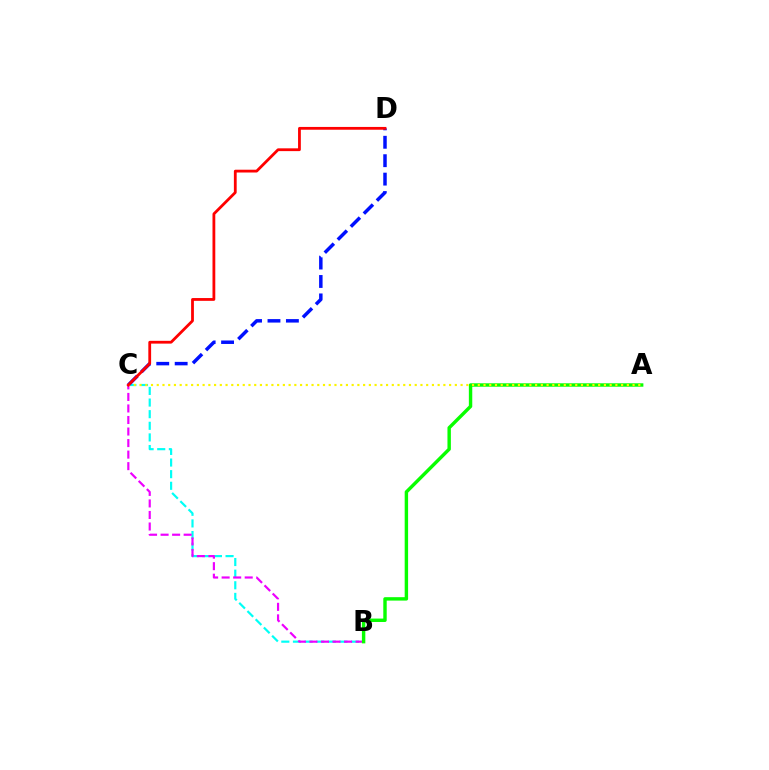{('B', 'C'): [{'color': '#00fff6', 'line_style': 'dashed', 'thickness': 1.58}, {'color': '#ee00ff', 'line_style': 'dashed', 'thickness': 1.57}], ('C', 'D'): [{'color': '#0010ff', 'line_style': 'dashed', 'thickness': 2.5}, {'color': '#ff0000', 'line_style': 'solid', 'thickness': 2.01}], ('A', 'B'): [{'color': '#08ff00', 'line_style': 'solid', 'thickness': 2.46}], ('A', 'C'): [{'color': '#fcf500', 'line_style': 'dotted', 'thickness': 1.56}]}